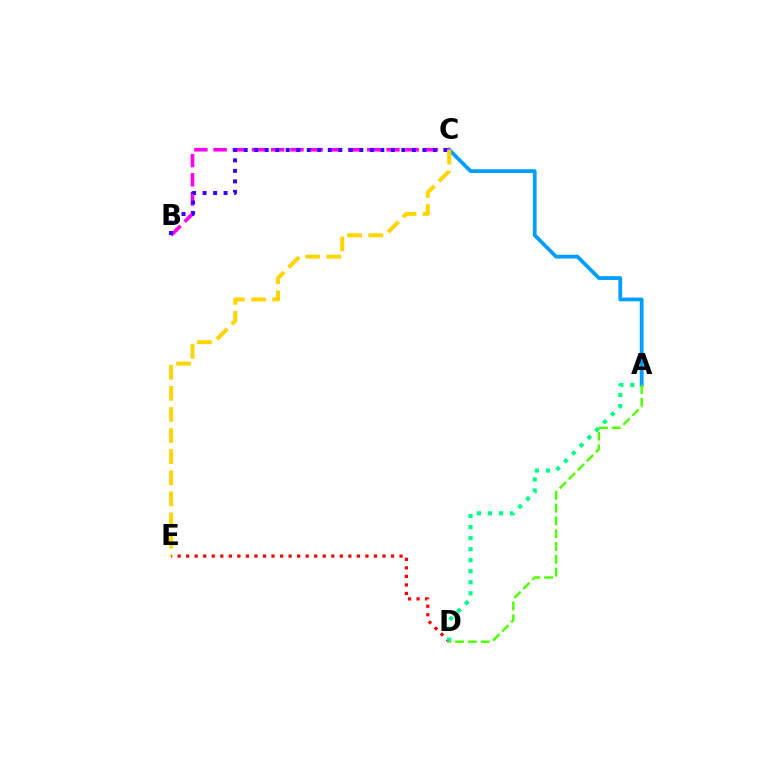{('D', 'E'): [{'color': '#ff0000', 'line_style': 'dotted', 'thickness': 2.32}], ('A', 'C'): [{'color': '#009eff', 'line_style': 'solid', 'thickness': 2.72}], ('A', 'D'): [{'color': '#00ff86', 'line_style': 'dotted', 'thickness': 3.0}, {'color': '#4fff00', 'line_style': 'dashed', 'thickness': 1.74}], ('B', 'C'): [{'color': '#ff00ed', 'line_style': 'dashed', 'thickness': 2.61}, {'color': '#3700ff', 'line_style': 'dotted', 'thickness': 2.86}], ('C', 'E'): [{'color': '#ffd500', 'line_style': 'dashed', 'thickness': 2.87}]}